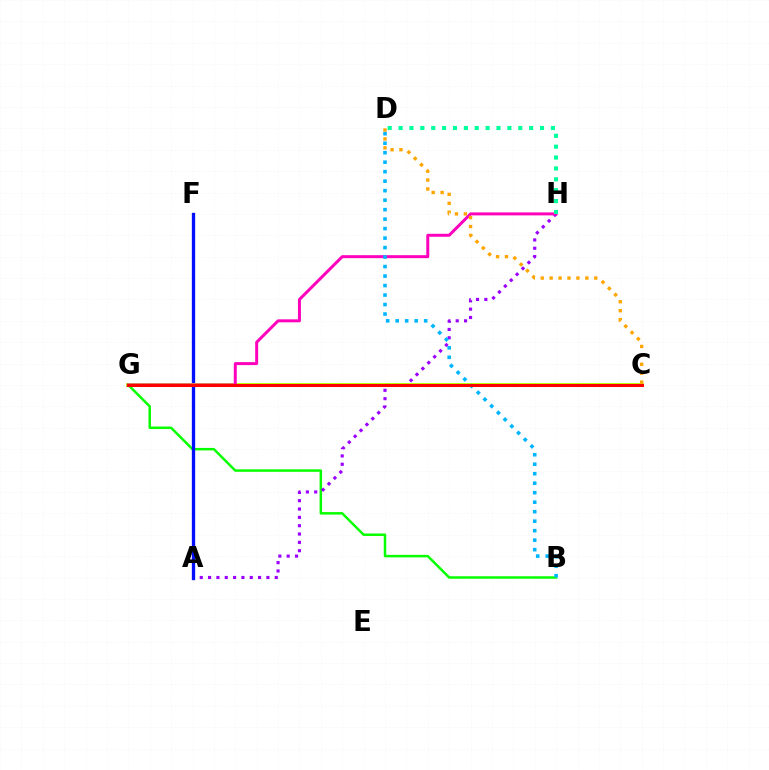{('B', 'G'): [{'color': '#08ff00', 'line_style': 'solid', 'thickness': 1.8}], ('A', 'H'): [{'color': '#9b00ff', 'line_style': 'dotted', 'thickness': 2.26}], ('A', 'F'): [{'color': '#0010ff', 'line_style': 'solid', 'thickness': 2.38}], ('C', 'G'): [{'color': '#b3ff00', 'line_style': 'solid', 'thickness': 2.81}, {'color': '#ff0000', 'line_style': 'solid', 'thickness': 2.17}], ('G', 'H'): [{'color': '#ff00bd', 'line_style': 'solid', 'thickness': 2.15}], ('C', 'D'): [{'color': '#ffa500', 'line_style': 'dotted', 'thickness': 2.42}], ('D', 'H'): [{'color': '#00ff9d', 'line_style': 'dotted', 'thickness': 2.96}], ('B', 'D'): [{'color': '#00b5ff', 'line_style': 'dotted', 'thickness': 2.58}]}